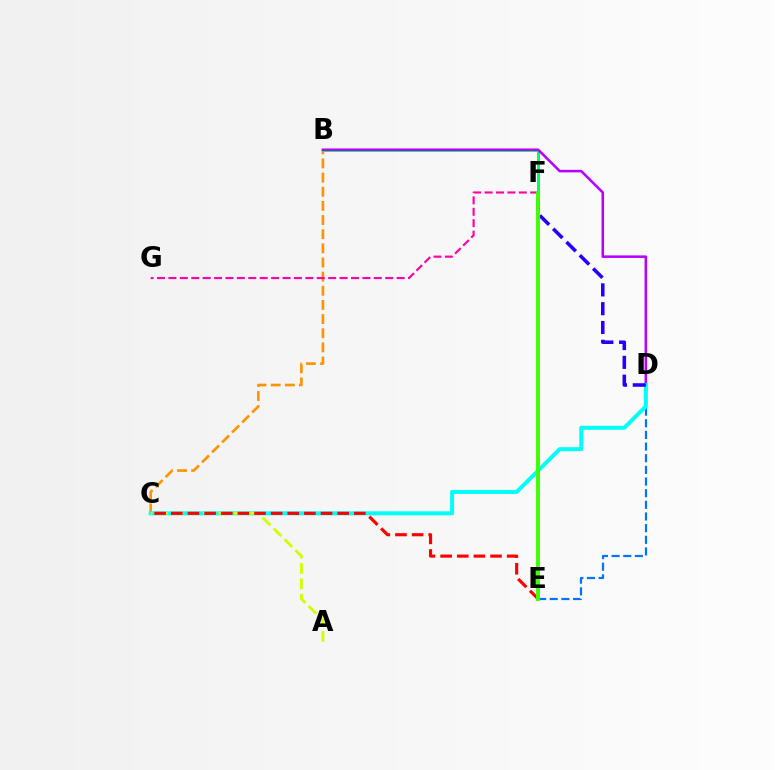{('B', 'C'): [{'color': '#ff9400', 'line_style': 'dashed', 'thickness': 1.92}], ('B', 'F'): [{'color': '#00ff5c', 'line_style': 'solid', 'thickness': 2.15}], ('F', 'G'): [{'color': '#ff00ac', 'line_style': 'dashed', 'thickness': 1.55}], ('B', 'D'): [{'color': '#b900ff', 'line_style': 'solid', 'thickness': 1.84}], ('D', 'E'): [{'color': '#0074ff', 'line_style': 'dashed', 'thickness': 1.58}], ('C', 'D'): [{'color': '#00fff6', 'line_style': 'solid', 'thickness': 2.88}], ('D', 'F'): [{'color': '#2500ff', 'line_style': 'dashed', 'thickness': 2.55}], ('A', 'C'): [{'color': '#d1ff00', 'line_style': 'dashed', 'thickness': 2.09}], ('C', 'E'): [{'color': '#ff0000', 'line_style': 'dashed', 'thickness': 2.26}], ('E', 'F'): [{'color': '#3dff00', 'line_style': 'solid', 'thickness': 2.79}]}